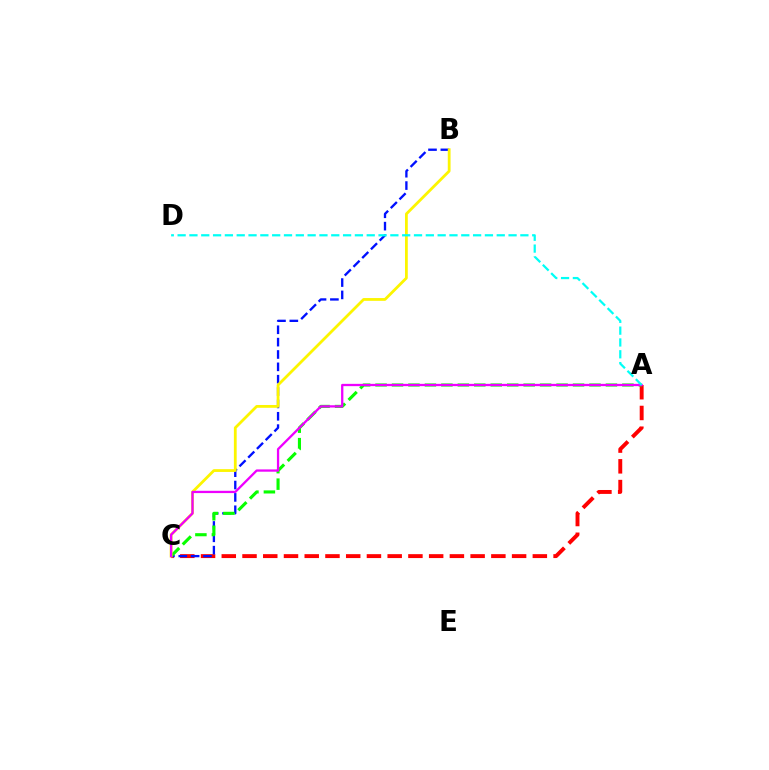{('A', 'C'): [{'color': '#ff0000', 'line_style': 'dashed', 'thickness': 2.82}, {'color': '#08ff00', 'line_style': 'dashed', 'thickness': 2.24}, {'color': '#ee00ff', 'line_style': 'solid', 'thickness': 1.65}], ('B', 'C'): [{'color': '#0010ff', 'line_style': 'dashed', 'thickness': 1.68}, {'color': '#fcf500', 'line_style': 'solid', 'thickness': 2.0}], ('A', 'D'): [{'color': '#00fff6', 'line_style': 'dashed', 'thickness': 1.61}]}